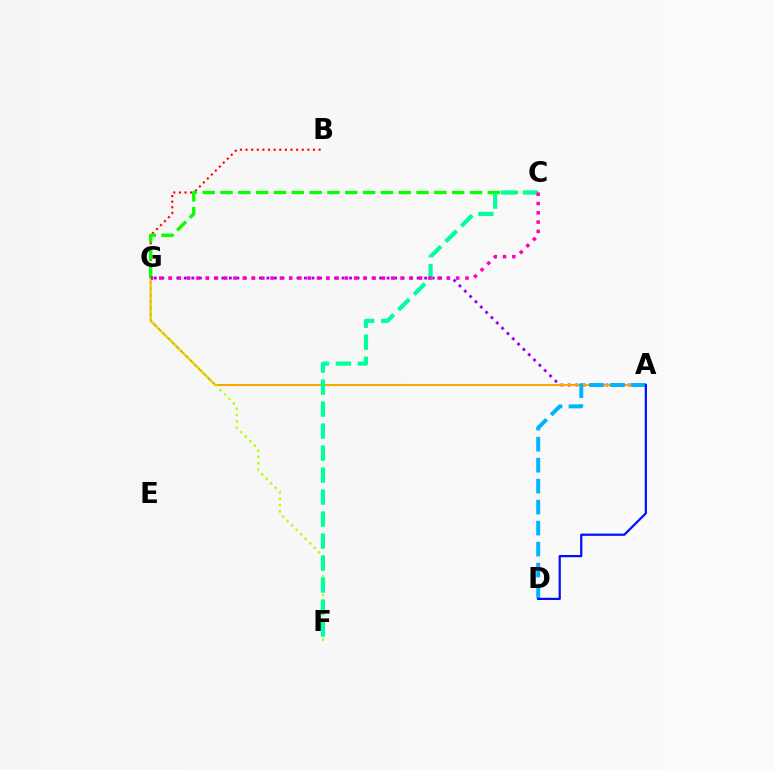{('A', 'G'): [{'color': '#9b00ff', 'line_style': 'dotted', 'thickness': 2.04}, {'color': '#ffa500', 'line_style': 'solid', 'thickness': 1.51}], ('B', 'G'): [{'color': '#ff0000', 'line_style': 'dotted', 'thickness': 1.53}], ('A', 'D'): [{'color': '#00b5ff', 'line_style': 'dashed', 'thickness': 2.85}, {'color': '#0010ff', 'line_style': 'solid', 'thickness': 1.61}], ('F', 'G'): [{'color': '#b3ff00', 'line_style': 'dotted', 'thickness': 1.73}], ('C', 'G'): [{'color': '#08ff00', 'line_style': 'dashed', 'thickness': 2.42}, {'color': '#ff00bd', 'line_style': 'dotted', 'thickness': 2.52}], ('C', 'F'): [{'color': '#00ff9d', 'line_style': 'dashed', 'thickness': 2.99}]}